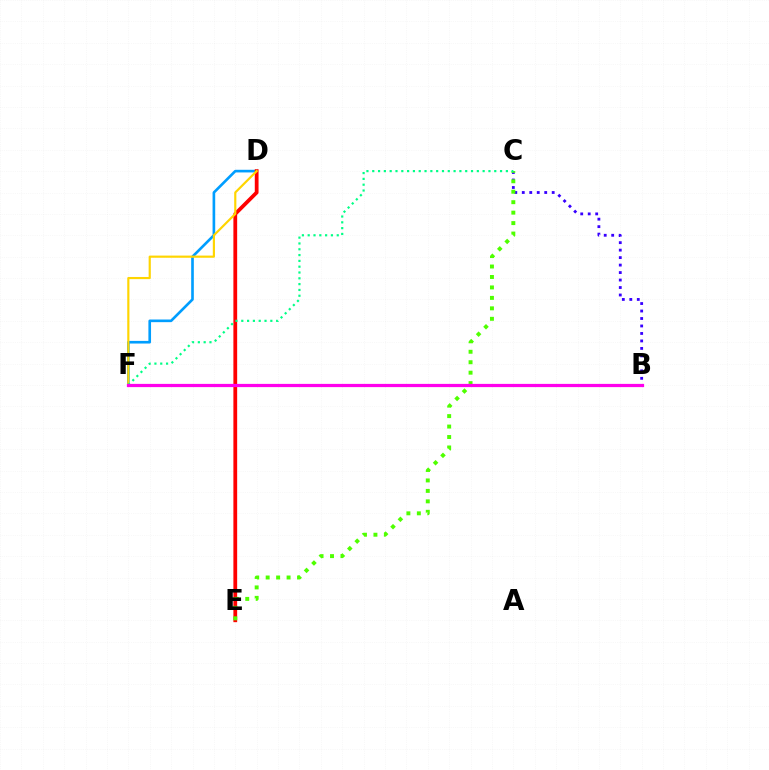{('D', 'F'): [{'color': '#009eff', 'line_style': 'solid', 'thickness': 1.9}, {'color': '#ffd500', 'line_style': 'solid', 'thickness': 1.56}], ('B', 'C'): [{'color': '#3700ff', 'line_style': 'dotted', 'thickness': 2.03}], ('D', 'E'): [{'color': '#ff0000', 'line_style': 'solid', 'thickness': 2.72}], ('C', 'E'): [{'color': '#4fff00', 'line_style': 'dotted', 'thickness': 2.84}], ('C', 'F'): [{'color': '#00ff86', 'line_style': 'dotted', 'thickness': 1.58}], ('B', 'F'): [{'color': '#ff00ed', 'line_style': 'solid', 'thickness': 2.32}]}